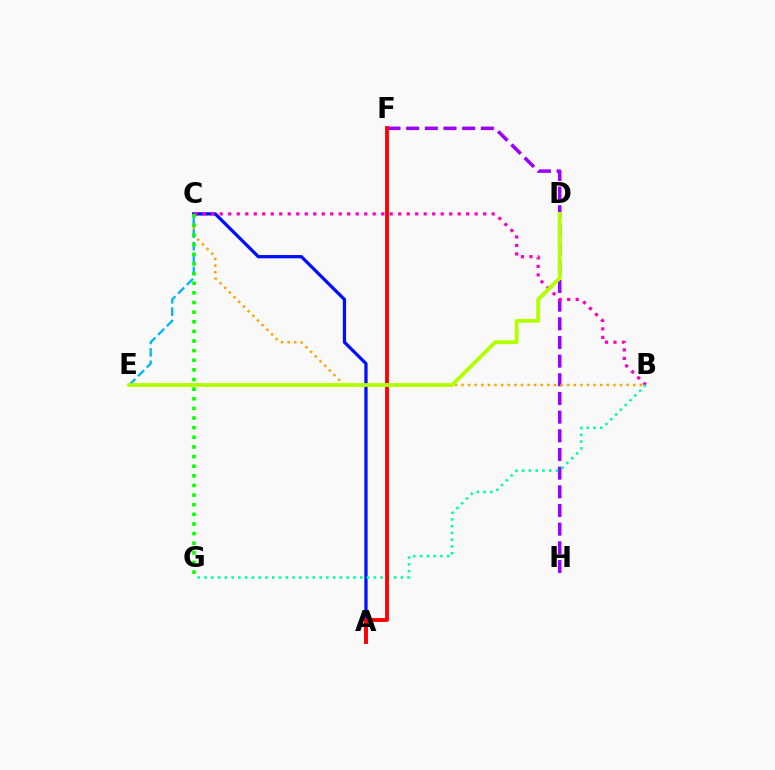{('A', 'C'): [{'color': '#0010ff', 'line_style': 'solid', 'thickness': 2.35}], ('F', 'H'): [{'color': '#9b00ff', 'line_style': 'dashed', 'thickness': 2.54}], ('B', 'C'): [{'color': '#ffa500', 'line_style': 'dotted', 'thickness': 1.79}, {'color': '#ff00bd', 'line_style': 'dotted', 'thickness': 2.31}], ('C', 'E'): [{'color': '#00b5ff', 'line_style': 'dashed', 'thickness': 1.69}], ('B', 'G'): [{'color': '#00ff9d', 'line_style': 'dotted', 'thickness': 1.84}], ('C', 'G'): [{'color': '#08ff00', 'line_style': 'dotted', 'thickness': 2.62}], ('A', 'F'): [{'color': '#ff0000', 'line_style': 'solid', 'thickness': 2.77}], ('D', 'E'): [{'color': '#b3ff00', 'line_style': 'solid', 'thickness': 2.76}]}